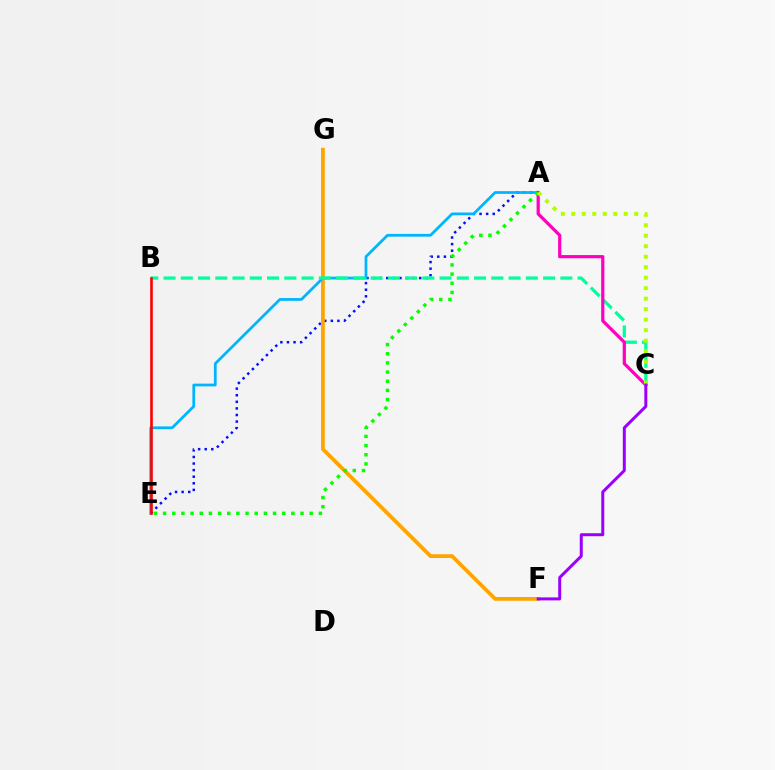{('A', 'E'): [{'color': '#0010ff', 'line_style': 'dotted', 'thickness': 1.79}, {'color': '#00b5ff', 'line_style': 'solid', 'thickness': 1.98}, {'color': '#08ff00', 'line_style': 'dotted', 'thickness': 2.49}], ('F', 'G'): [{'color': '#ffa500', 'line_style': 'solid', 'thickness': 2.73}], ('B', 'C'): [{'color': '#00ff9d', 'line_style': 'dashed', 'thickness': 2.34}], ('B', 'E'): [{'color': '#ff0000', 'line_style': 'solid', 'thickness': 1.89}], ('A', 'C'): [{'color': '#ff00bd', 'line_style': 'solid', 'thickness': 2.32}, {'color': '#b3ff00', 'line_style': 'dotted', 'thickness': 2.85}], ('C', 'F'): [{'color': '#9b00ff', 'line_style': 'solid', 'thickness': 2.16}]}